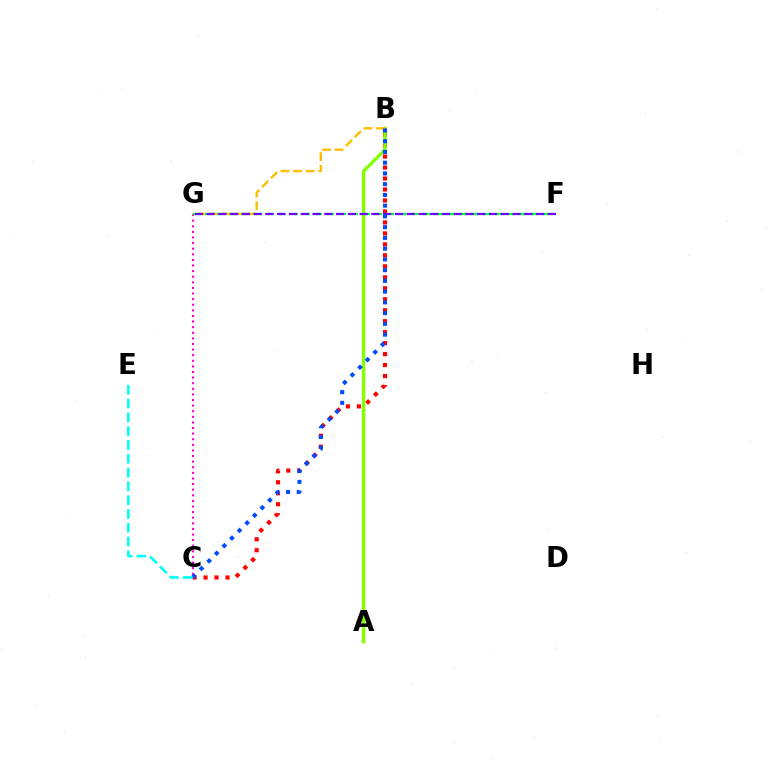{('C', 'G'): [{'color': '#ff00cf', 'line_style': 'dotted', 'thickness': 1.52}], ('B', 'C'): [{'color': '#ff0000', 'line_style': 'dotted', 'thickness': 2.98}, {'color': '#004bff', 'line_style': 'dotted', 'thickness': 2.92}], ('A', 'B'): [{'color': '#84ff00', 'line_style': 'solid', 'thickness': 2.42}], ('B', 'G'): [{'color': '#ffbd00', 'line_style': 'dashed', 'thickness': 1.71}], ('F', 'G'): [{'color': '#00ff39', 'line_style': 'dashed', 'thickness': 1.64}, {'color': '#7200ff', 'line_style': 'dashed', 'thickness': 1.6}], ('C', 'E'): [{'color': '#00fff6', 'line_style': 'dashed', 'thickness': 1.87}]}